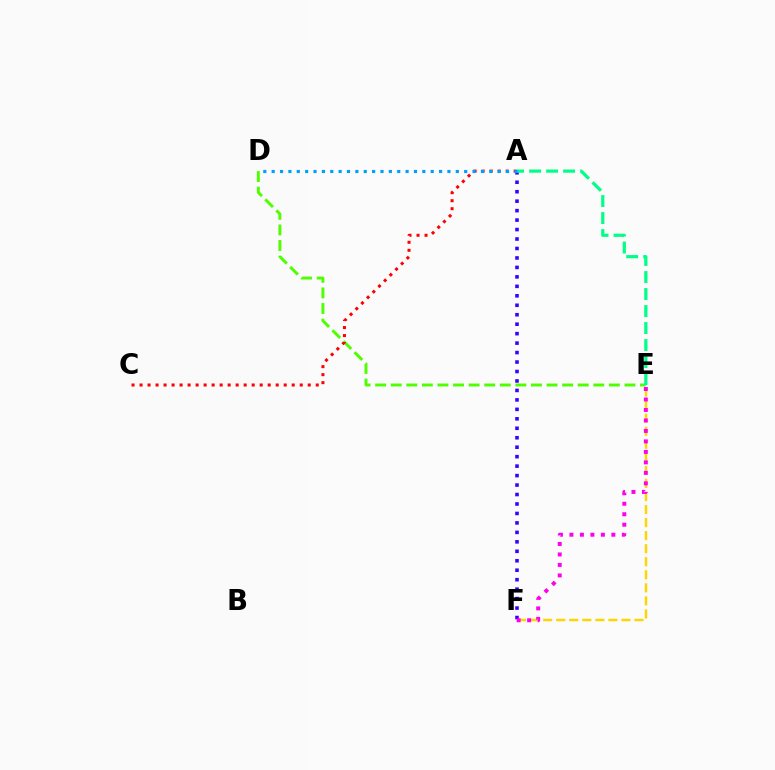{('E', 'F'): [{'color': '#ffd500', 'line_style': 'dashed', 'thickness': 1.77}, {'color': '#ff00ed', 'line_style': 'dotted', 'thickness': 2.85}], ('D', 'E'): [{'color': '#4fff00', 'line_style': 'dashed', 'thickness': 2.12}], ('A', 'F'): [{'color': '#3700ff', 'line_style': 'dotted', 'thickness': 2.57}], ('A', 'C'): [{'color': '#ff0000', 'line_style': 'dotted', 'thickness': 2.18}], ('A', 'E'): [{'color': '#00ff86', 'line_style': 'dashed', 'thickness': 2.31}], ('A', 'D'): [{'color': '#009eff', 'line_style': 'dotted', 'thickness': 2.27}]}